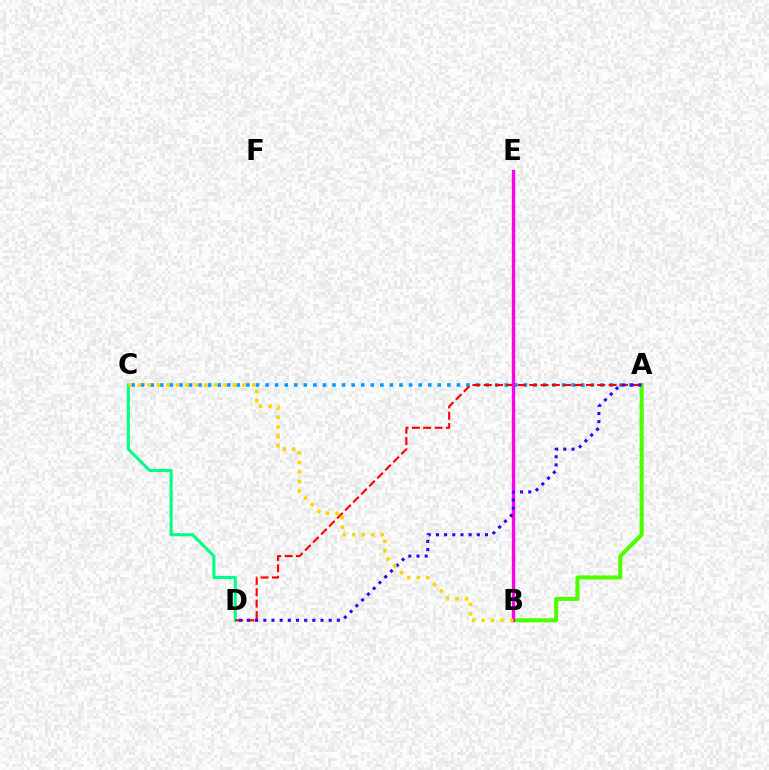{('A', 'C'): [{'color': '#009eff', 'line_style': 'dotted', 'thickness': 2.6}], ('A', 'B'): [{'color': '#4fff00', 'line_style': 'solid', 'thickness': 2.94}], ('C', 'D'): [{'color': '#00ff86', 'line_style': 'solid', 'thickness': 2.19}], ('A', 'D'): [{'color': '#ff0000', 'line_style': 'dashed', 'thickness': 1.54}, {'color': '#3700ff', 'line_style': 'dotted', 'thickness': 2.22}], ('B', 'E'): [{'color': '#ff00ed', 'line_style': 'solid', 'thickness': 2.41}], ('B', 'C'): [{'color': '#ffd500', 'line_style': 'dotted', 'thickness': 2.58}]}